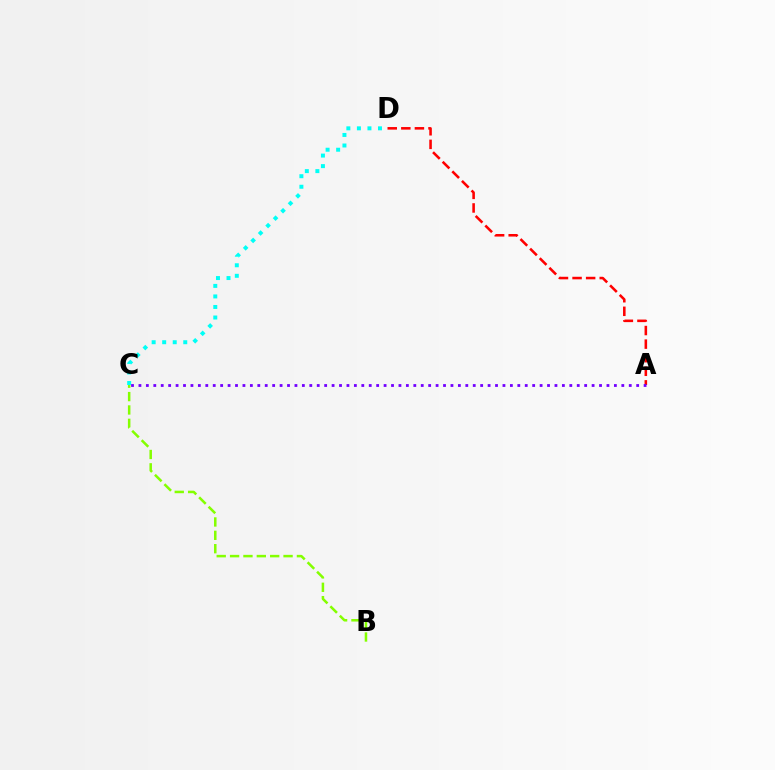{('C', 'D'): [{'color': '#00fff6', 'line_style': 'dotted', 'thickness': 2.86}], ('B', 'C'): [{'color': '#84ff00', 'line_style': 'dashed', 'thickness': 1.82}], ('A', 'D'): [{'color': '#ff0000', 'line_style': 'dashed', 'thickness': 1.85}], ('A', 'C'): [{'color': '#7200ff', 'line_style': 'dotted', 'thickness': 2.02}]}